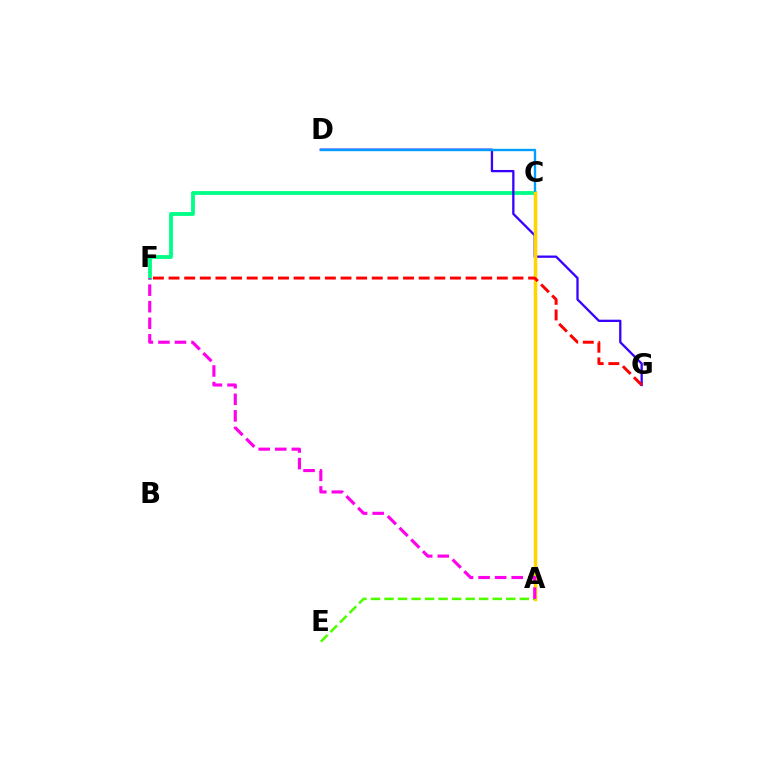{('C', 'F'): [{'color': '#00ff86', 'line_style': 'solid', 'thickness': 2.75}], ('D', 'G'): [{'color': '#3700ff', 'line_style': 'solid', 'thickness': 1.65}], ('C', 'D'): [{'color': '#009eff', 'line_style': 'solid', 'thickness': 1.7}], ('A', 'C'): [{'color': '#ffd500', 'line_style': 'solid', 'thickness': 2.51}], ('A', 'E'): [{'color': '#4fff00', 'line_style': 'dashed', 'thickness': 1.84}], ('A', 'F'): [{'color': '#ff00ed', 'line_style': 'dashed', 'thickness': 2.25}], ('F', 'G'): [{'color': '#ff0000', 'line_style': 'dashed', 'thickness': 2.12}]}